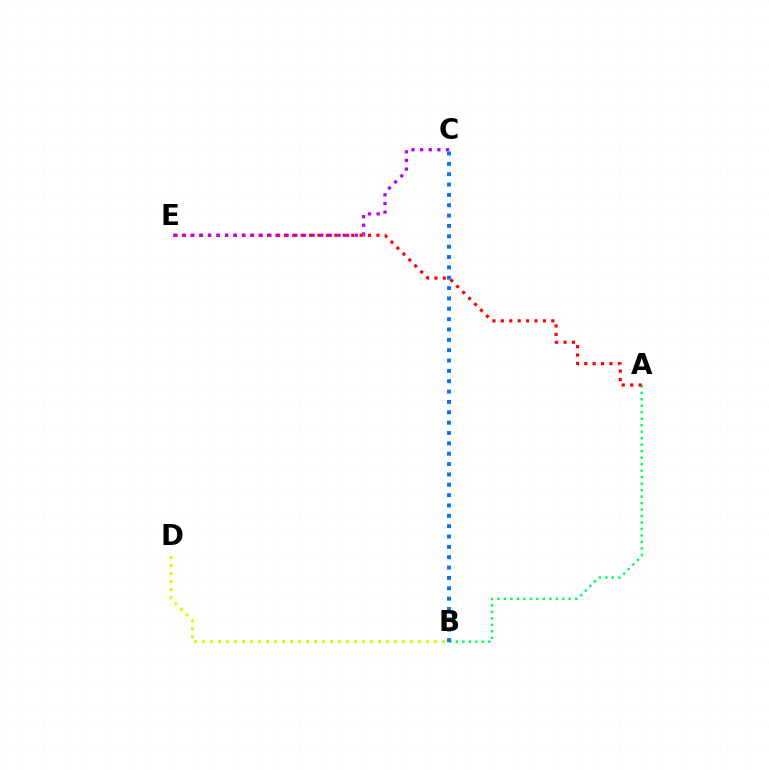{('A', 'B'): [{'color': '#00ff5c', 'line_style': 'dotted', 'thickness': 1.76}], ('B', 'D'): [{'color': '#d1ff00', 'line_style': 'dotted', 'thickness': 2.17}], ('B', 'C'): [{'color': '#0074ff', 'line_style': 'dotted', 'thickness': 2.81}], ('A', 'E'): [{'color': '#ff0000', 'line_style': 'dotted', 'thickness': 2.29}], ('C', 'E'): [{'color': '#b900ff', 'line_style': 'dotted', 'thickness': 2.35}]}